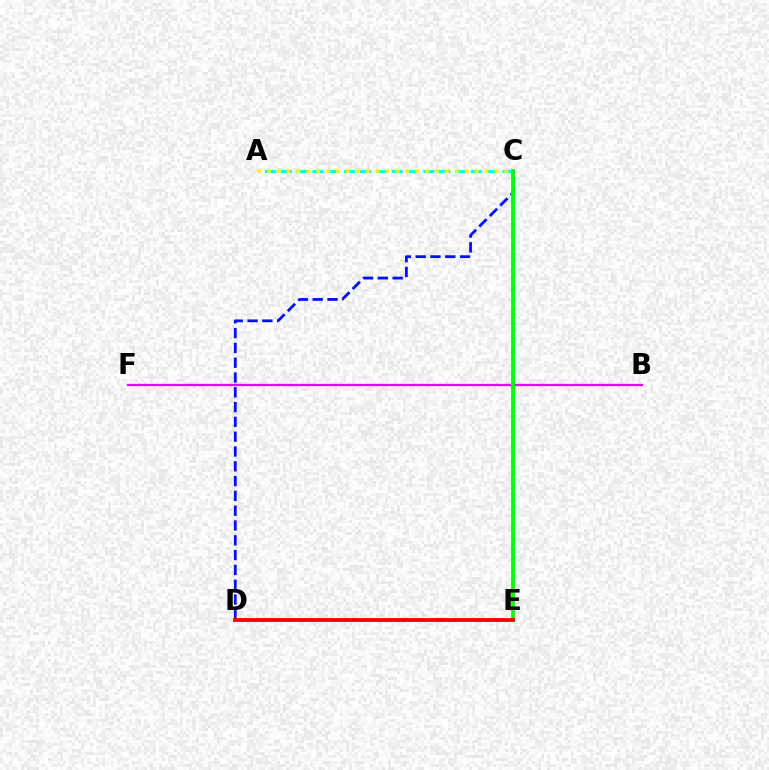{('A', 'C'): [{'color': '#00fff6', 'line_style': 'dashed', 'thickness': 2.15}, {'color': '#fcf500', 'line_style': 'dotted', 'thickness': 2.69}], ('B', 'F'): [{'color': '#ee00ff', 'line_style': 'solid', 'thickness': 1.63}], ('C', 'D'): [{'color': '#0010ff', 'line_style': 'dashed', 'thickness': 2.01}], ('C', 'E'): [{'color': '#08ff00', 'line_style': 'solid', 'thickness': 2.76}], ('D', 'E'): [{'color': '#ff0000', 'line_style': 'solid', 'thickness': 2.73}]}